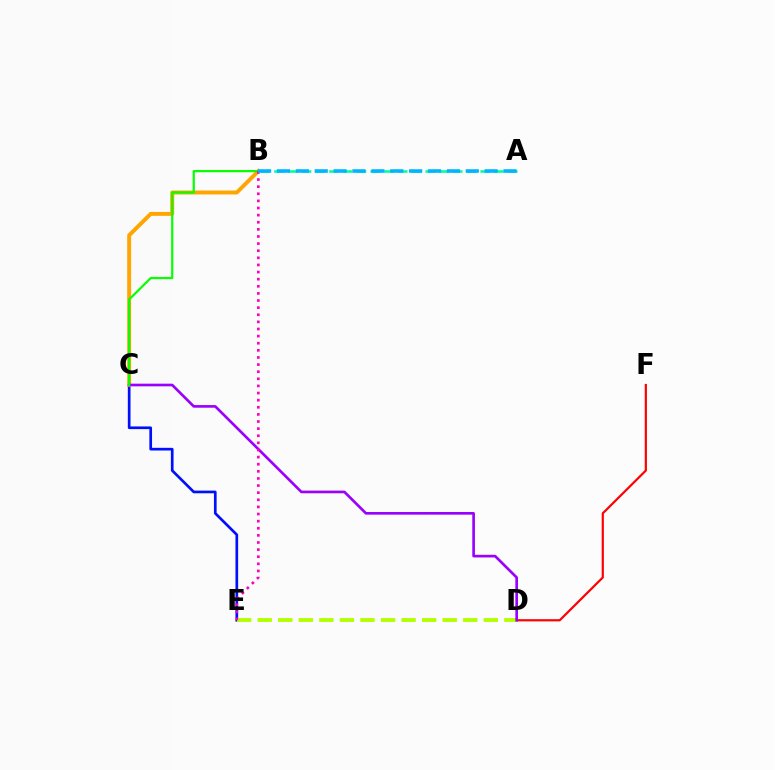{('C', 'E'): [{'color': '#0010ff', 'line_style': 'solid', 'thickness': 1.93}], ('D', 'F'): [{'color': '#ff0000', 'line_style': 'solid', 'thickness': 1.58}], ('D', 'E'): [{'color': '#b3ff00', 'line_style': 'dashed', 'thickness': 2.79}], ('B', 'C'): [{'color': '#ffa500', 'line_style': 'solid', 'thickness': 2.83}, {'color': '#08ff00', 'line_style': 'solid', 'thickness': 1.59}], ('A', 'B'): [{'color': '#00ff9d', 'line_style': 'dashed', 'thickness': 1.87}, {'color': '#00b5ff', 'line_style': 'dashed', 'thickness': 2.57}], ('C', 'D'): [{'color': '#9b00ff', 'line_style': 'solid', 'thickness': 1.92}], ('B', 'E'): [{'color': '#ff00bd', 'line_style': 'dotted', 'thickness': 1.93}]}